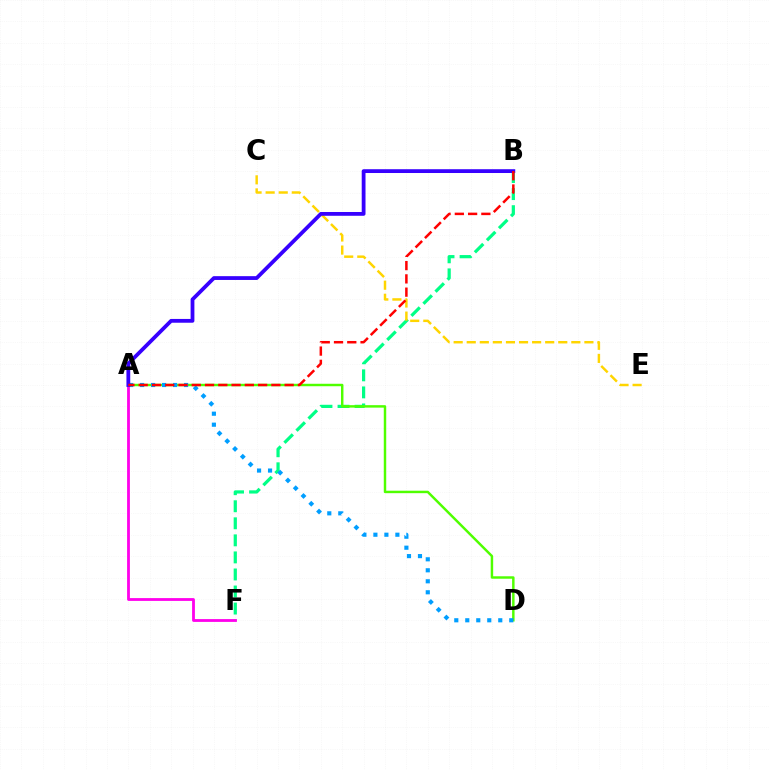{('B', 'F'): [{'color': '#00ff86', 'line_style': 'dashed', 'thickness': 2.32}], ('A', 'F'): [{'color': '#ff00ed', 'line_style': 'solid', 'thickness': 2.02}], ('A', 'D'): [{'color': '#4fff00', 'line_style': 'solid', 'thickness': 1.77}, {'color': '#009eff', 'line_style': 'dotted', 'thickness': 2.99}], ('C', 'E'): [{'color': '#ffd500', 'line_style': 'dashed', 'thickness': 1.78}], ('A', 'B'): [{'color': '#3700ff', 'line_style': 'solid', 'thickness': 2.73}, {'color': '#ff0000', 'line_style': 'dashed', 'thickness': 1.8}]}